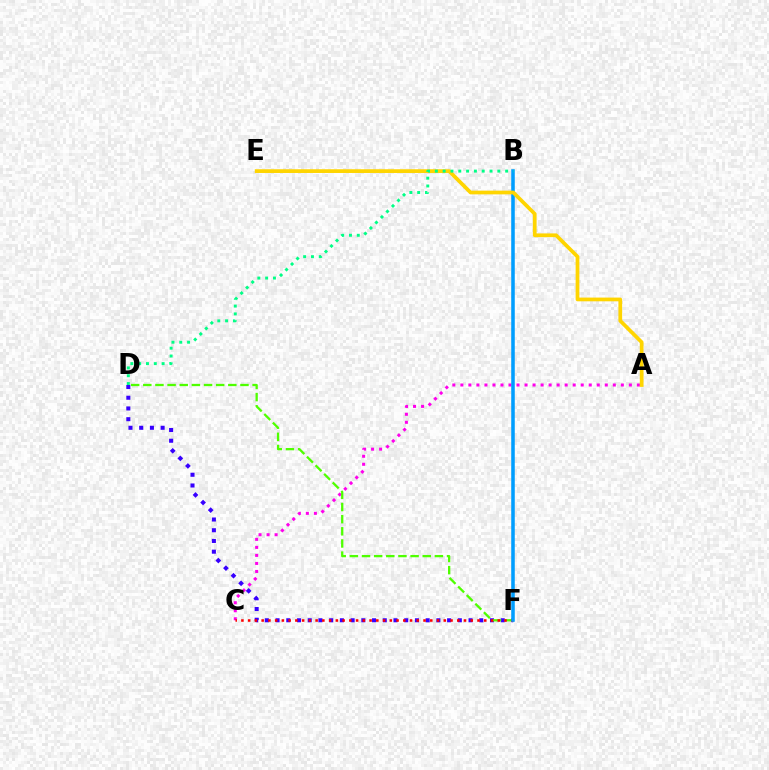{('D', 'F'): [{'color': '#3700ff', 'line_style': 'dotted', 'thickness': 2.91}, {'color': '#4fff00', 'line_style': 'dashed', 'thickness': 1.65}], ('A', 'C'): [{'color': '#ff00ed', 'line_style': 'dotted', 'thickness': 2.18}], ('C', 'F'): [{'color': '#ff0000', 'line_style': 'dotted', 'thickness': 1.83}], ('B', 'F'): [{'color': '#009eff', 'line_style': 'solid', 'thickness': 2.55}], ('A', 'E'): [{'color': '#ffd500', 'line_style': 'solid', 'thickness': 2.69}], ('B', 'D'): [{'color': '#00ff86', 'line_style': 'dotted', 'thickness': 2.12}]}